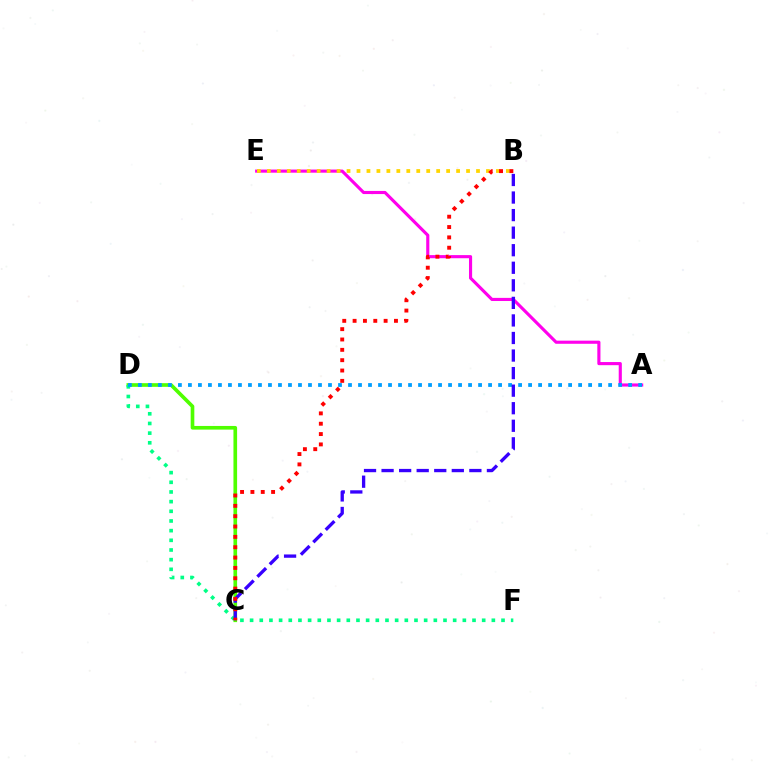{('A', 'E'): [{'color': '#ff00ed', 'line_style': 'solid', 'thickness': 2.25}], ('C', 'D'): [{'color': '#4fff00', 'line_style': 'solid', 'thickness': 2.63}], ('B', 'E'): [{'color': '#ffd500', 'line_style': 'dotted', 'thickness': 2.71}], ('D', 'F'): [{'color': '#00ff86', 'line_style': 'dotted', 'thickness': 2.63}], ('A', 'D'): [{'color': '#009eff', 'line_style': 'dotted', 'thickness': 2.72}], ('B', 'C'): [{'color': '#3700ff', 'line_style': 'dashed', 'thickness': 2.38}, {'color': '#ff0000', 'line_style': 'dotted', 'thickness': 2.81}]}